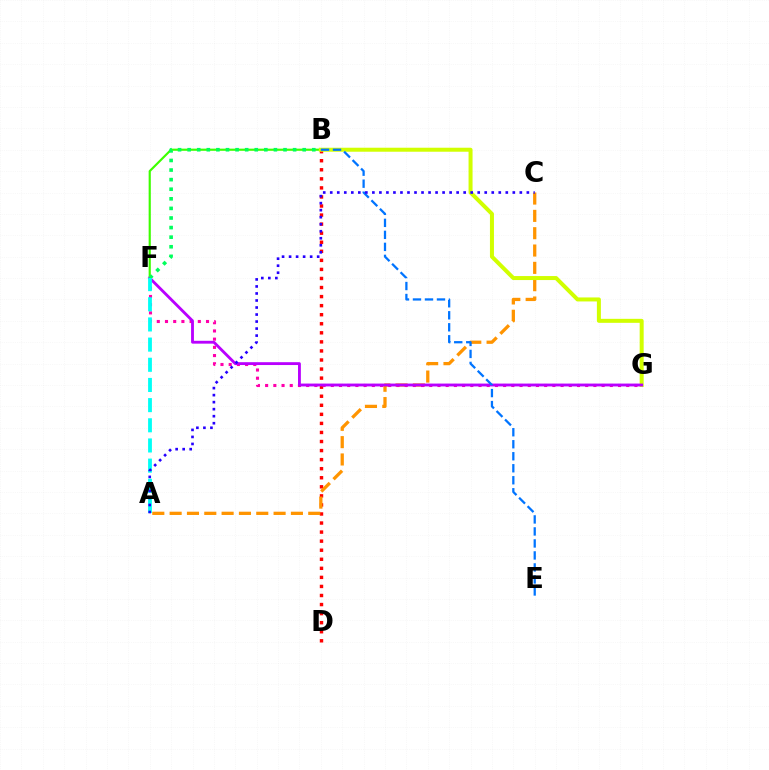{('B', 'D'): [{'color': '#ff0000', 'line_style': 'dotted', 'thickness': 2.46}], ('A', 'C'): [{'color': '#ff9400', 'line_style': 'dashed', 'thickness': 2.35}, {'color': '#2500ff', 'line_style': 'dotted', 'thickness': 1.91}], ('B', 'F'): [{'color': '#3dff00', 'line_style': 'solid', 'thickness': 1.56}, {'color': '#00ff5c', 'line_style': 'dotted', 'thickness': 2.61}], ('B', 'G'): [{'color': '#d1ff00', 'line_style': 'solid', 'thickness': 2.88}], ('F', 'G'): [{'color': '#ff00ac', 'line_style': 'dotted', 'thickness': 2.23}, {'color': '#b900ff', 'line_style': 'solid', 'thickness': 2.05}], ('B', 'E'): [{'color': '#0074ff', 'line_style': 'dashed', 'thickness': 1.63}], ('A', 'F'): [{'color': '#00fff6', 'line_style': 'dashed', 'thickness': 2.74}]}